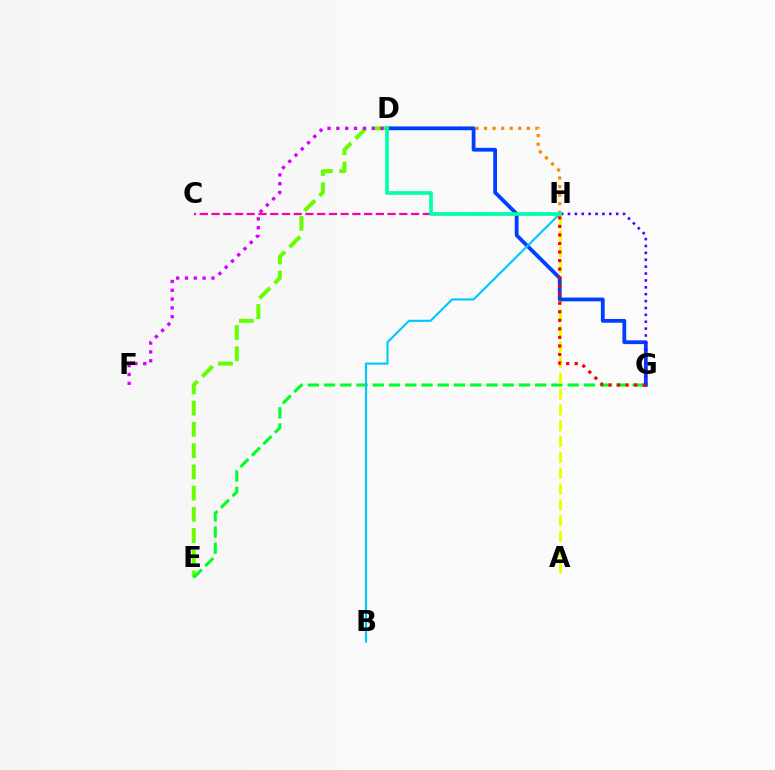{('D', 'E'): [{'color': '#66ff00', 'line_style': 'dashed', 'thickness': 2.88}], ('E', 'G'): [{'color': '#00ff27', 'line_style': 'dashed', 'thickness': 2.21}], ('A', 'H'): [{'color': '#eeff00', 'line_style': 'dashed', 'thickness': 2.15}], ('D', 'H'): [{'color': '#ff8800', 'line_style': 'dotted', 'thickness': 2.33}, {'color': '#00ffaf', 'line_style': 'solid', 'thickness': 2.67}], ('D', 'G'): [{'color': '#003fff', 'line_style': 'solid', 'thickness': 2.73}], ('C', 'H'): [{'color': '#ff00a0', 'line_style': 'dashed', 'thickness': 1.59}], ('B', 'H'): [{'color': '#00c7ff', 'line_style': 'solid', 'thickness': 1.53}], ('G', 'H'): [{'color': '#4f00ff', 'line_style': 'dotted', 'thickness': 1.87}, {'color': '#ff0000', 'line_style': 'dotted', 'thickness': 2.32}], ('D', 'F'): [{'color': '#d600ff', 'line_style': 'dotted', 'thickness': 2.4}]}